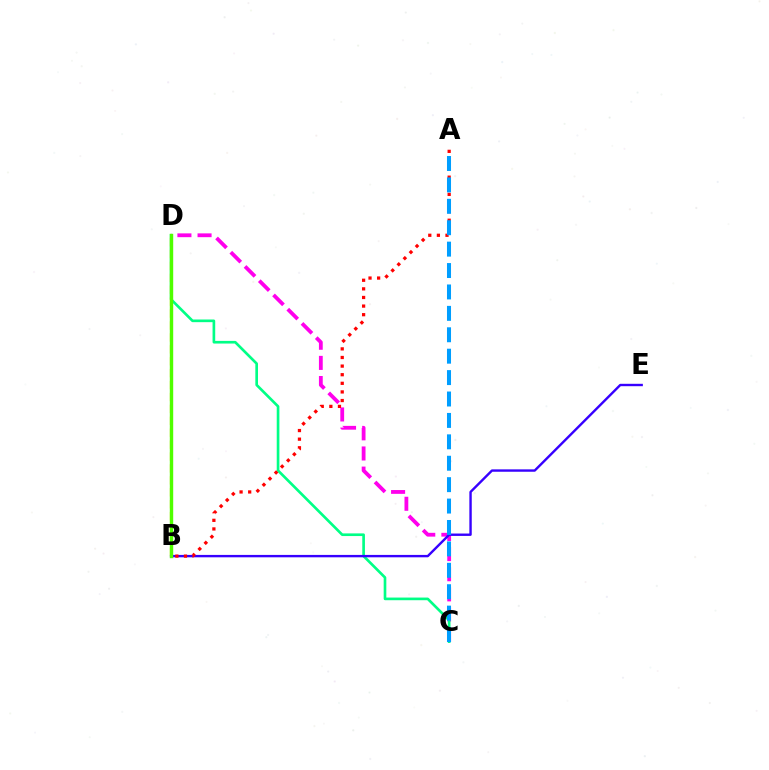{('C', 'D'): [{'color': '#ff00ed', 'line_style': 'dashed', 'thickness': 2.74}, {'color': '#00ff86', 'line_style': 'solid', 'thickness': 1.91}], ('B', 'E'): [{'color': '#3700ff', 'line_style': 'solid', 'thickness': 1.72}], ('B', 'D'): [{'color': '#ffd500', 'line_style': 'dashed', 'thickness': 1.62}, {'color': '#4fff00', 'line_style': 'solid', 'thickness': 2.45}], ('A', 'B'): [{'color': '#ff0000', 'line_style': 'dotted', 'thickness': 2.34}], ('A', 'C'): [{'color': '#009eff', 'line_style': 'dashed', 'thickness': 2.91}]}